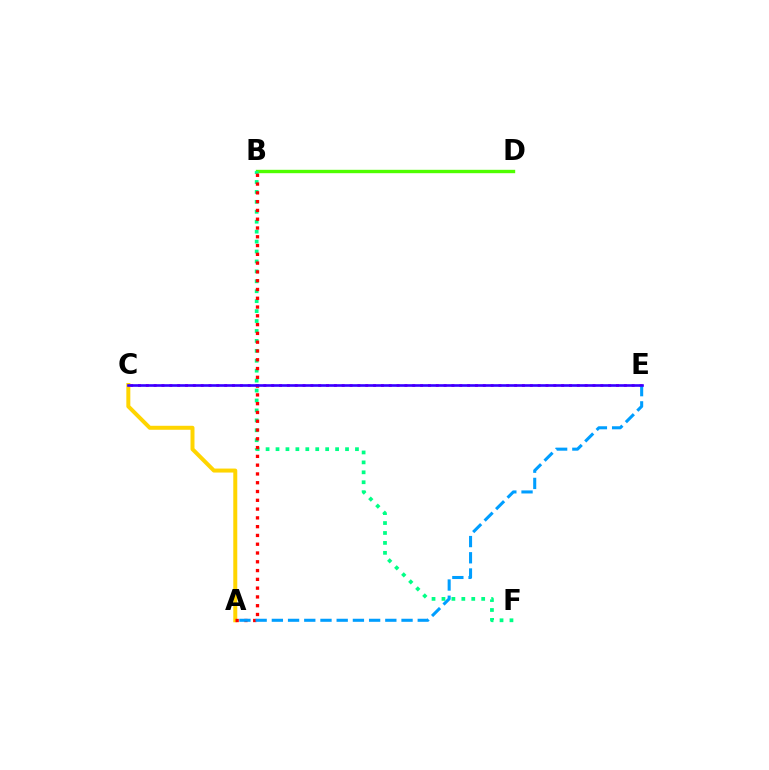{('B', 'D'): [{'color': '#4fff00', 'line_style': 'solid', 'thickness': 2.44}], ('C', 'E'): [{'color': '#ff00ed', 'line_style': 'dotted', 'thickness': 2.13}, {'color': '#3700ff', 'line_style': 'solid', 'thickness': 1.89}], ('B', 'F'): [{'color': '#00ff86', 'line_style': 'dotted', 'thickness': 2.7}], ('A', 'C'): [{'color': '#ffd500', 'line_style': 'solid', 'thickness': 2.87}], ('A', 'B'): [{'color': '#ff0000', 'line_style': 'dotted', 'thickness': 2.39}], ('A', 'E'): [{'color': '#009eff', 'line_style': 'dashed', 'thickness': 2.2}]}